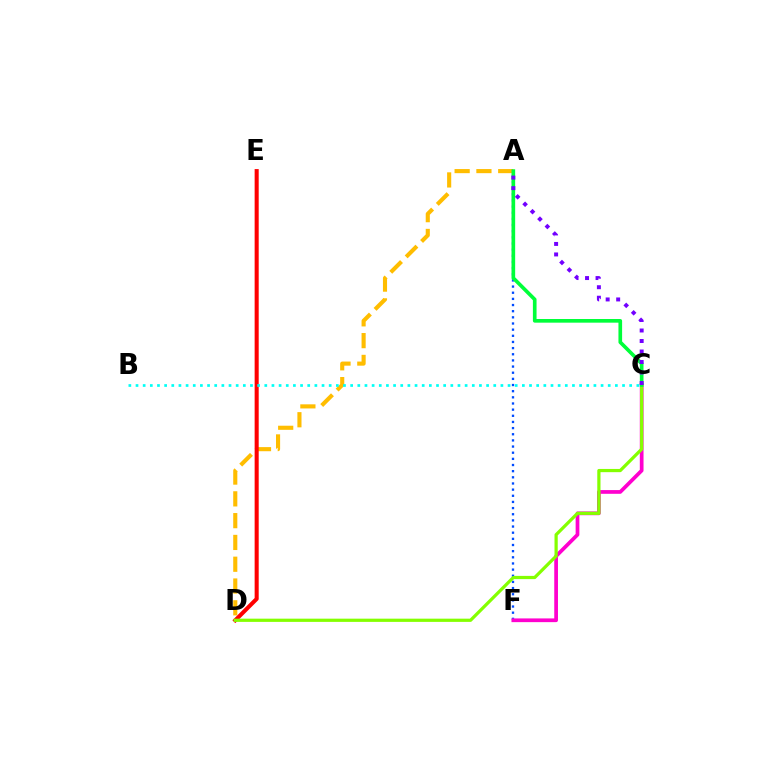{('A', 'D'): [{'color': '#ffbd00', 'line_style': 'dashed', 'thickness': 2.96}], ('D', 'E'): [{'color': '#ff0000', 'line_style': 'solid', 'thickness': 2.92}], ('A', 'F'): [{'color': '#004bff', 'line_style': 'dotted', 'thickness': 1.67}], ('C', 'F'): [{'color': '#ff00cf', 'line_style': 'solid', 'thickness': 2.68}], ('C', 'D'): [{'color': '#84ff00', 'line_style': 'solid', 'thickness': 2.32}], ('A', 'C'): [{'color': '#00ff39', 'line_style': 'solid', 'thickness': 2.64}, {'color': '#7200ff', 'line_style': 'dotted', 'thickness': 2.85}], ('B', 'C'): [{'color': '#00fff6', 'line_style': 'dotted', 'thickness': 1.94}]}